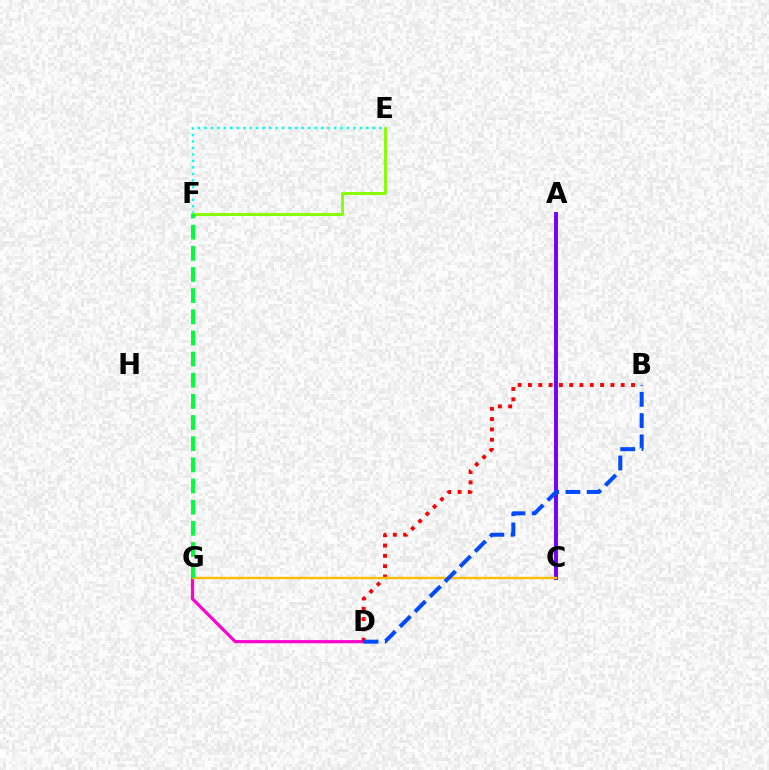{('E', 'F'): [{'color': '#00fff6', 'line_style': 'dotted', 'thickness': 1.76}, {'color': '#84ff00', 'line_style': 'solid', 'thickness': 2.08}], ('D', 'G'): [{'color': '#ff00cf', 'line_style': 'solid', 'thickness': 2.28}], ('B', 'D'): [{'color': '#ff0000', 'line_style': 'dotted', 'thickness': 2.8}, {'color': '#004bff', 'line_style': 'dashed', 'thickness': 2.89}], ('A', 'C'): [{'color': '#7200ff', 'line_style': 'solid', 'thickness': 2.83}], ('C', 'G'): [{'color': '#ffbd00', 'line_style': 'solid', 'thickness': 1.7}], ('F', 'G'): [{'color': '#00ff39', 'line_style': 'dashed', 'thickness': 2.87}]}